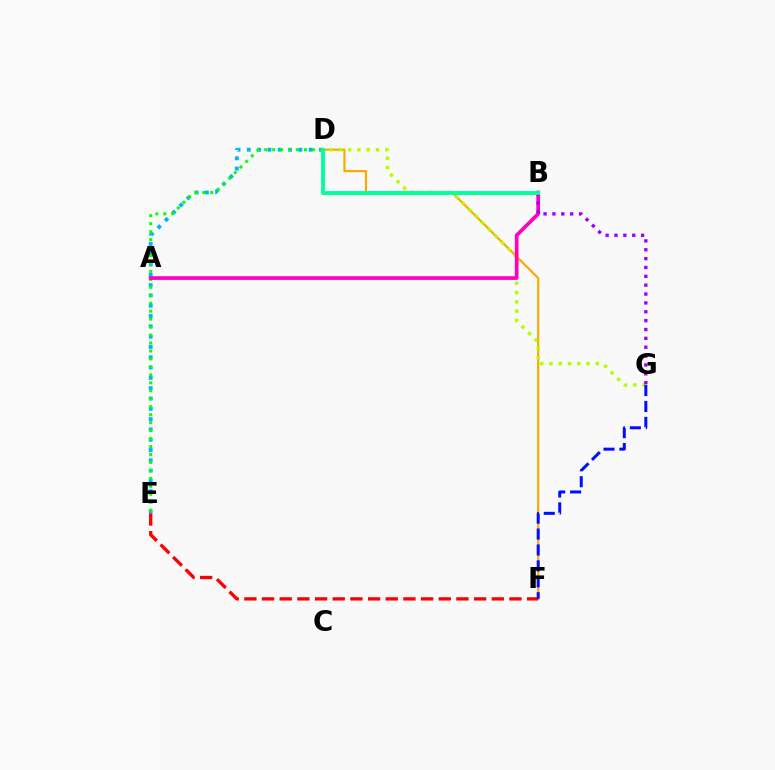{('D', 'E'): [{'color': '#00b5ff', 'line_style': 'dotted', 'thickness': 2.8}, {'color': '#08ff00', 'line_style': 'dotted', 'thickness': 2.16}], ('D', 'F'): [{'color': '#ffa500', 'line_style': 'solid', 'thickness': 1.54}], ('D', 'G'): [{'color': '#b3ff00', 'line_style': 'dotted', 'thickness': 2.52}], ('E', 'F'): [{'color': '#ff0000', 'line_style': 'dashed', 'thickness': 2.4}], ('F', 'G'): [{'color': '#0010ff', 'line_style': 'dashed', 'thickness': 2.16}], ('A', 'B'): [{'color': '#ff00bd', 'line_style': 'solid', 'thickness': 2.66}], ('B', 'G'): [{'color': '#9b00ff', 'line_style': 'dotted', 'thickness': 2.41}], ('B', 'D'): [{'color': '#00ff9d', 'line_style': 'solid', 'thickness': 2.8}]}